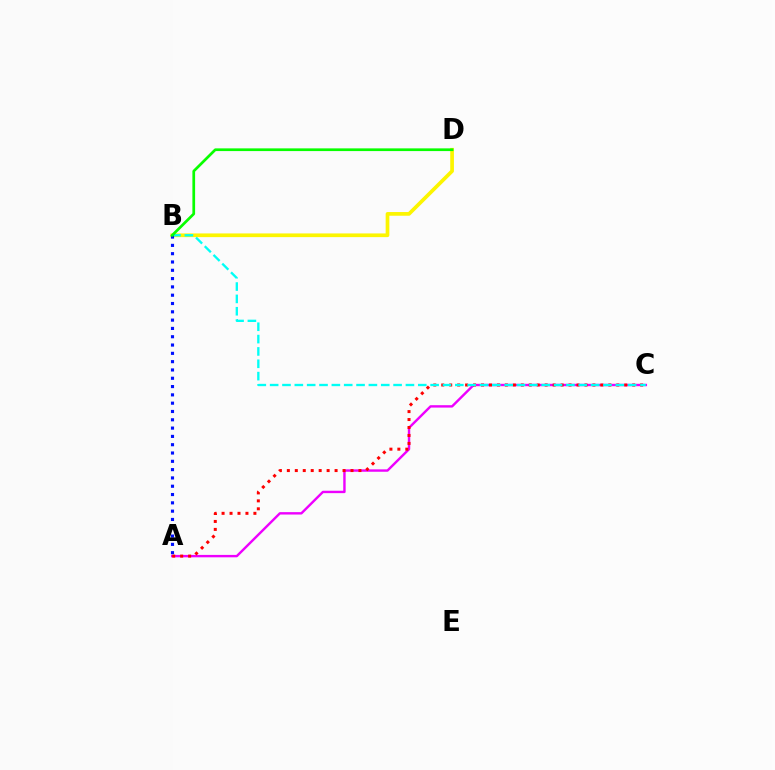{('A', 'C'): [{'color': '#ee00ff', 'line_style': 'solid', 'thickness': 1.73}, {'color': '#ff0000', 'line_style': 'dotted', 'thickness': 2.16}], ('B', 'D'): [{'color': '#fcf500', 'line_style': 'solid', 'thickness': 2.66}, {'color': '#08ff00', 'line_style': 'solid', 'thickness': 1.95}], ('B', 'C'): [{'color': '#00fff6', 'line_style': 'dashed', 'thickness': 1.68}], ('A', 'B'): [{'color': '#0010ff', 'line_style': 'dotted', 'thickness': 2.26}]}